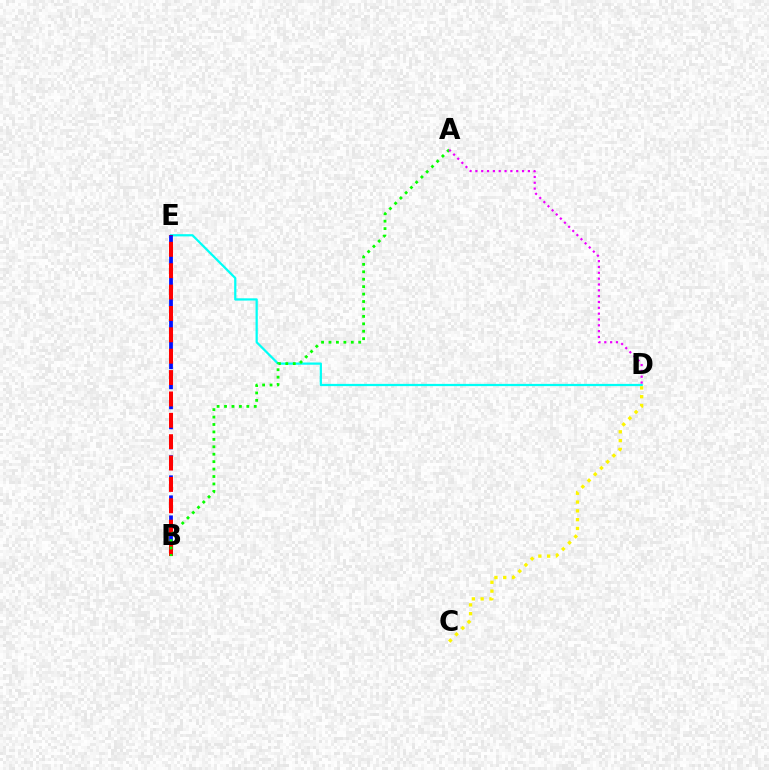{('D', 'E'): [{'color': '#00fff6', 'line_style': 'solid', 'thickness': 1.61}], ('B', 'E'): [{'color': '#0010ff', 'line_style': 'dashed', 'thickness': 2.72}, {'color': '#ff0000', 'line_style': 'dashed', 'thickness': 2.9}], ('A', 'B'): [{'color': '#08ff00', 'line_style': 'dotted', 'thickness': 2.02}], ('A', 'D'): [{'color': '#ee00ff', 'line_style': 'dotted', 'thickness': 1.58}], ('C', 'D'): [{'color': '#fcf500', 'line_style': 'dotted', 'thickness': 2.39}]}